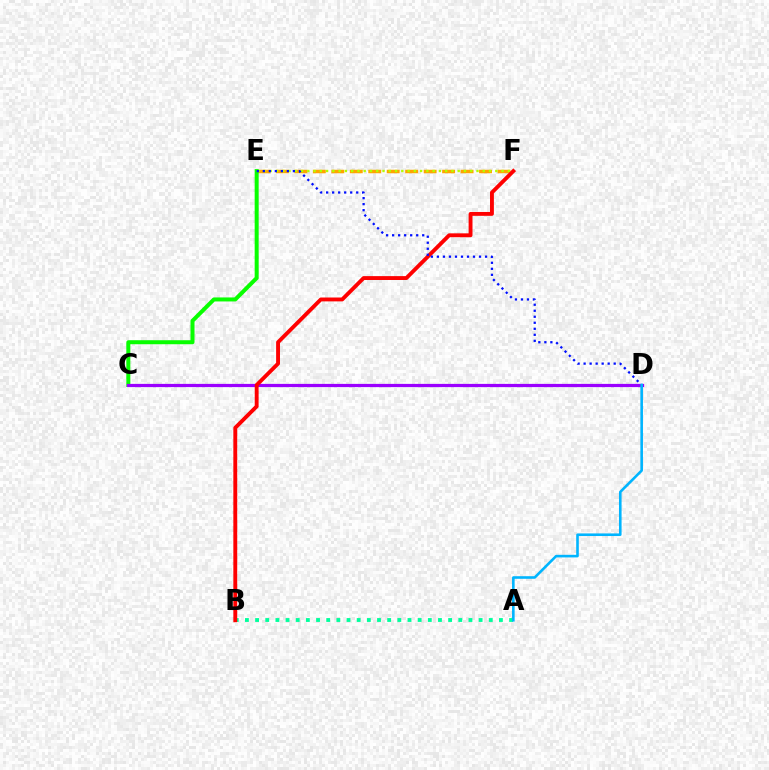{('E', 'F'): [{'color': '#ffa500', 'line_style': 'dashed', 'thickness': 2.51}, {'color': '#b3ff00', 'line_style': 'dotted', 'thickness': 1.7}], ('C', 'D'): [{'color': '#ff00bd', 'line_style': 'solid', 'thickness': 1.96}, {'color': '#9b00ff', 'line_style': 'solid', 'thickness': 2.32}], ('C', 'E'): [{'color': '#08ff00', 'line_style': 'solid', 'thickness': 2.88}], ('A', 'B'): [{'color': '#00ff9d', 'line_style': 'dotted', 'thickness': 2.76}], ('B', 'F'): [{'color': '#ff0000', 'line_style': 'solid', 'thickness': 2.79}], ('D', 'E'): [{'color': '#0010ff', 'line_style': 'dotted', 'thickness': 1.63}], ('A', 'D'): [{'color': '#00b5ff', 'line_style': 'solid', 'thickness': 1.87}]}